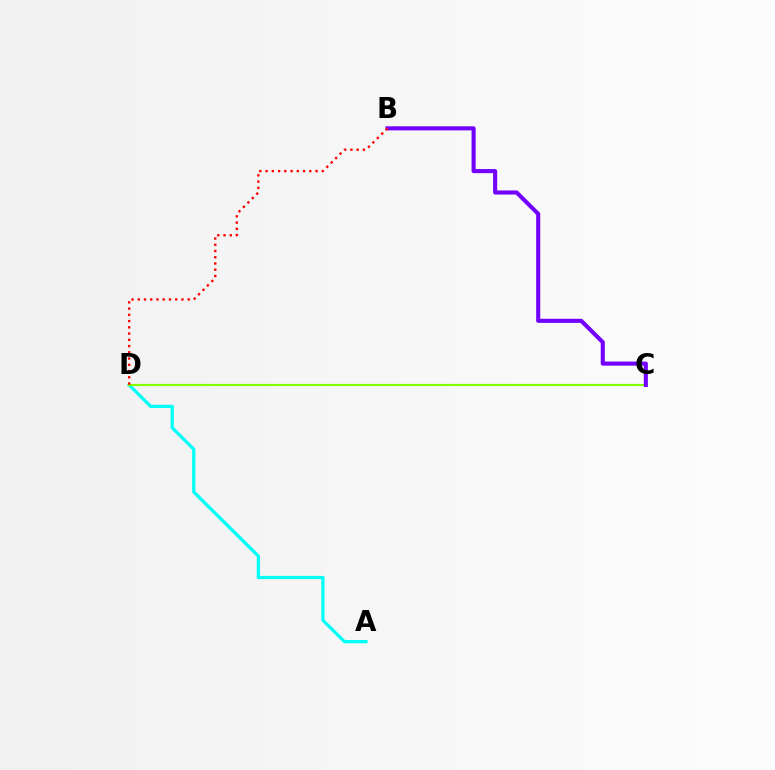{('A', 'D'): [{'color': '#00fff6', 'line_style': 'solid', 'thickness': 2.33}], ('C', 'D'): [{'color': '#84ff00', 'line_style': 'solid', 'thickness': 1.57}], ('B', 'C'): [{'color': '#7200ff', 'line_style': 'solid', 'thickness': 2.94}], ('B', 'D'): [{'color': '#ff0000', 'line_style': 'dotted', 'thickness': 1.7}]}